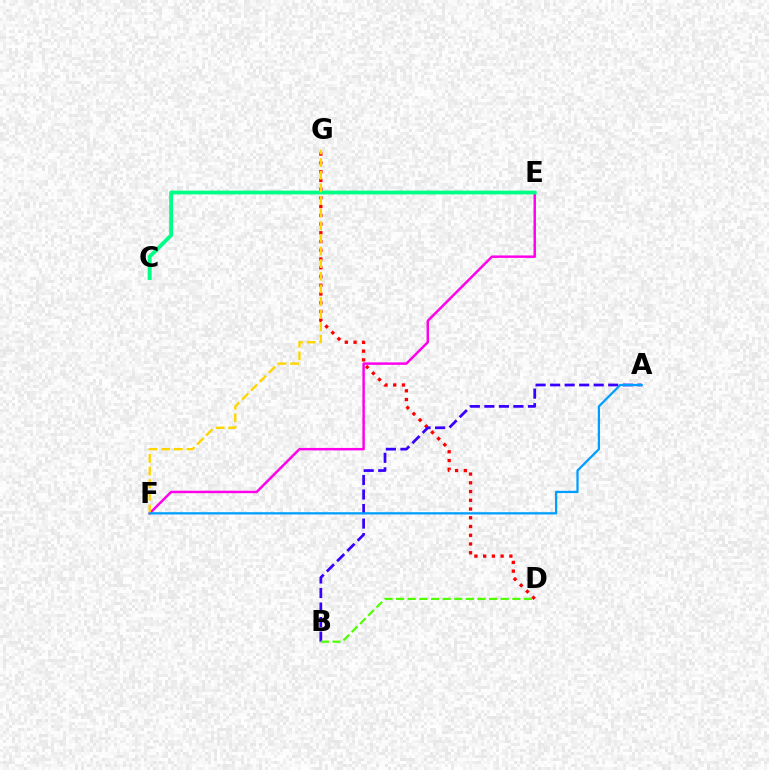{('E', 'F'): [{'color': '#ff00ed', 'line_style': 'solid', 'thickness': 1.77}], ('C', 'E'): [{'color': '#00ff86', 'line_style': 'solid', 'thickness': 2.75}], ('D', 'G'): [{'color': '#ff0000', 'line_style': 'dotted', 'thickness': 2.37}], ('A', 'B'): [{'color': '#3700ff', 'line_style': 'dashed', 'thickness': 1.97}], ('B', 'D'): [{'color': '#4fff00', 'line_style': 'dashed', 'thickness': 1.58}], ('F', 'G'): [{'color': '#ffd500', 'line_style': 'dashed', 'thickness': 1.72}], ('A', 'F'): [{'color': '#009eff', 'line_style': 'solid', 'thickness': 1.63}]}